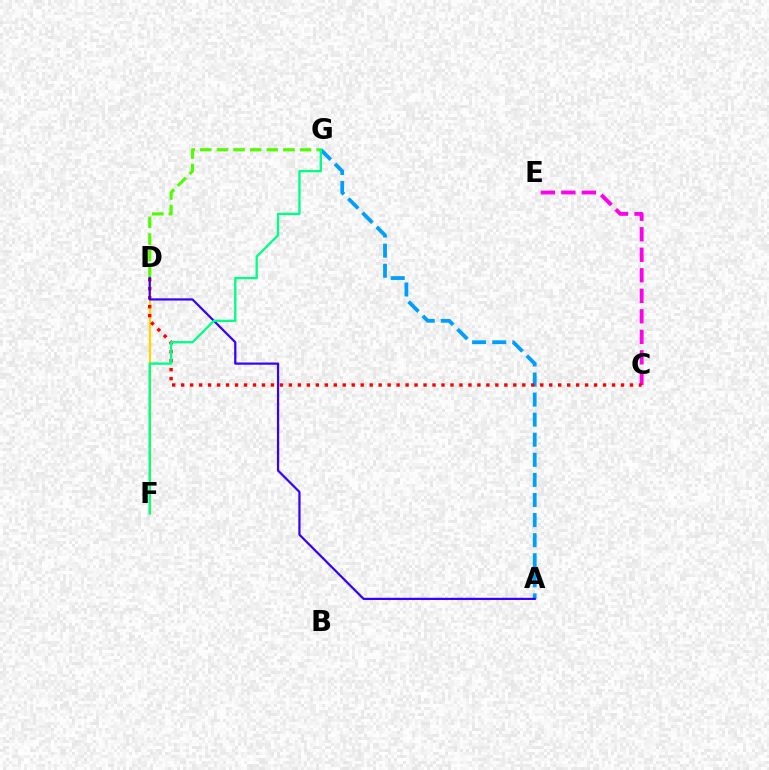{('D', 'G'): [{'color': '#4fff00', 'line_style': 'dashed', 'thickness': 2.26}], ('C', 'E'): [{'color': '#ff00ed', 'line_style': 'dashed', 'thickness': 2.79}], ('D', 'F'): [{'color': '#ffd500', 'line_style': 'solid', 'thickness': 1.63}], ('A', 'G'): [{'color': '#009eff', 'line_style': 'dashed', 'thickness': 2.73}], ('C', 'D'): [{'color': '#ff0000', 'line_style': 'dotted', 'thickness': 2.44}], ('A', 'D'): [{'color': '#3700ff', 'line_style': 'solid', 'thickness': 1.6}], ('F', 'G'): [{'color': '#00ff86', 'line_style': 'solid', 'thickness': 1.68}]}